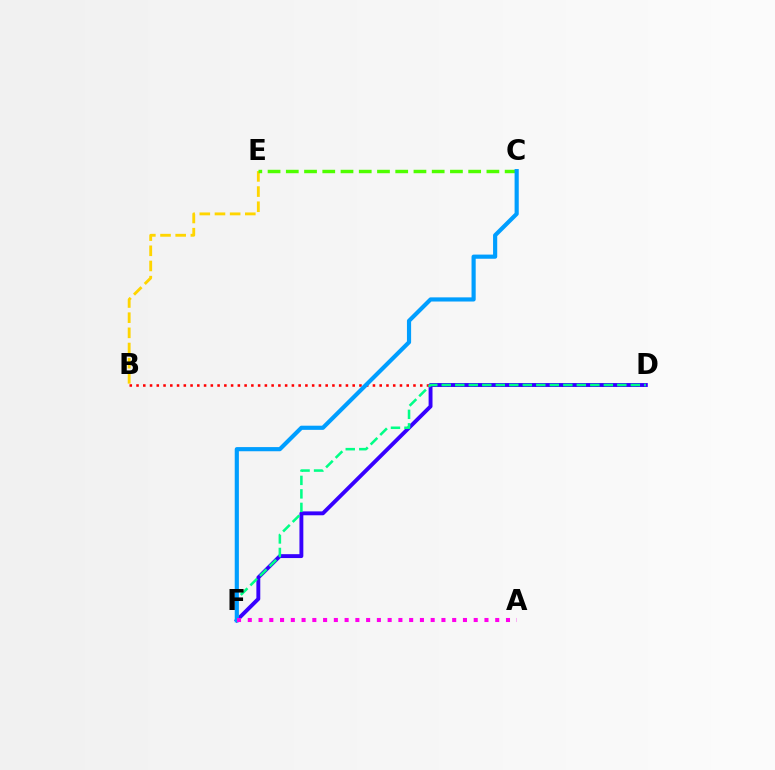{('B', 'D'): [{'color': '#ff0000', 'line_style': 'dotted', 'thickness': 1.84}], ('B', 'E'): [{'color': '#ffd500', 'line_style': 'dashed', 'thickness': 2.06}], ('C', 'E'): [{'color': '#4fff00', 'line_style': 'dashed', 'thickness': 2.48}], ('D', 'F'): [{'color': '#3700ff', 'line_style': 'solid', 'thickness': 2.8}, {'color': '#00ff86', 'line_style': 'dashed', 'thickness': 1.83}], ('C', 'F'): [{'color': '#009eff', 'line_style': 'solid', 'thickness': 2.99}], ('A', 'F'): [{'color': '#ff00ed', 'line_style': 'dotted', 'thickness': 2.92}]}